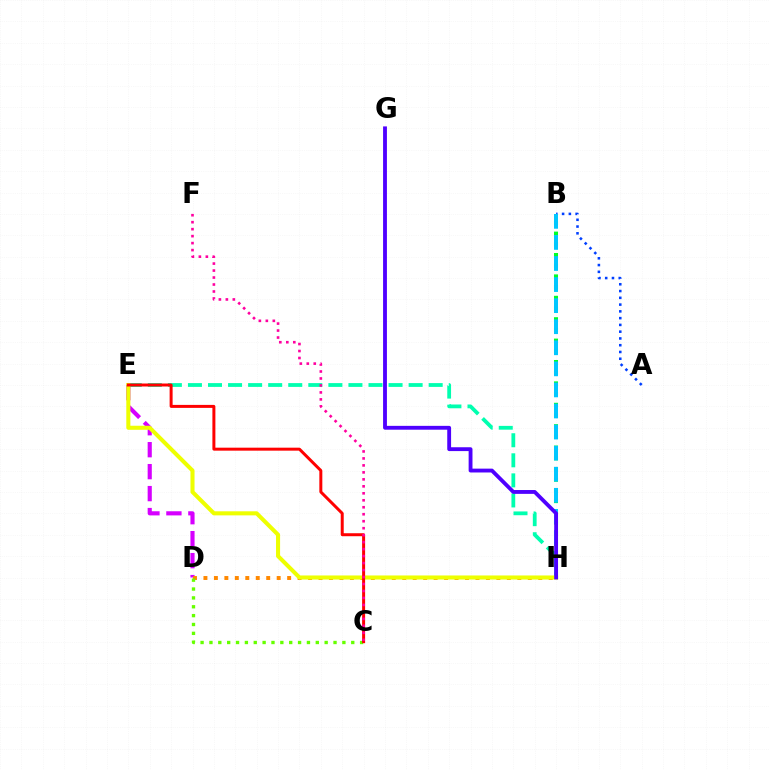{('B', 'H'): [{'color': '#00ff27', 'line_style': 'dotted', 'thickness': 2.91}, {'color': '#00c7ff', 'line_style': 'dashed', 'thickness': 2.86}], ('D', 'E'): [{'color': '#d600ff', 'line_style': 'dashed', 'thickness': 2.98}], ('A', 'B'): [{'color': '#003fff', 'line_style': 'dotted', 'thickness': 1.84}], ('D', 'H'): [{'color': '#ff8800', 'line_style': 'dotted', 'thickness': 2.84}], ('E', 'H'): [{'color': '#00ffaf', 'line_style': 'dashed', 'thickness': 2.73}, {'color': '#eeff00', 'line_style': 'solid', 'thickness': 2.93}], ('C', 'D'): [{'color': '#66ff00', 'line_style': 'dotted', 'thickness': 2.41}], ('C', 'E'): [{'color': '#ff0000', 'line_style': 'solid', 'thickness': 2.15}], ('C', 'F'): [{'color': '#ff00a0', 'line_style': 'dotted', 'thickness': 1.9}], ('G', 'H'): [{'color': '#4f00ff', 'line_style': 'solid', 'thickness': 2.77}]}